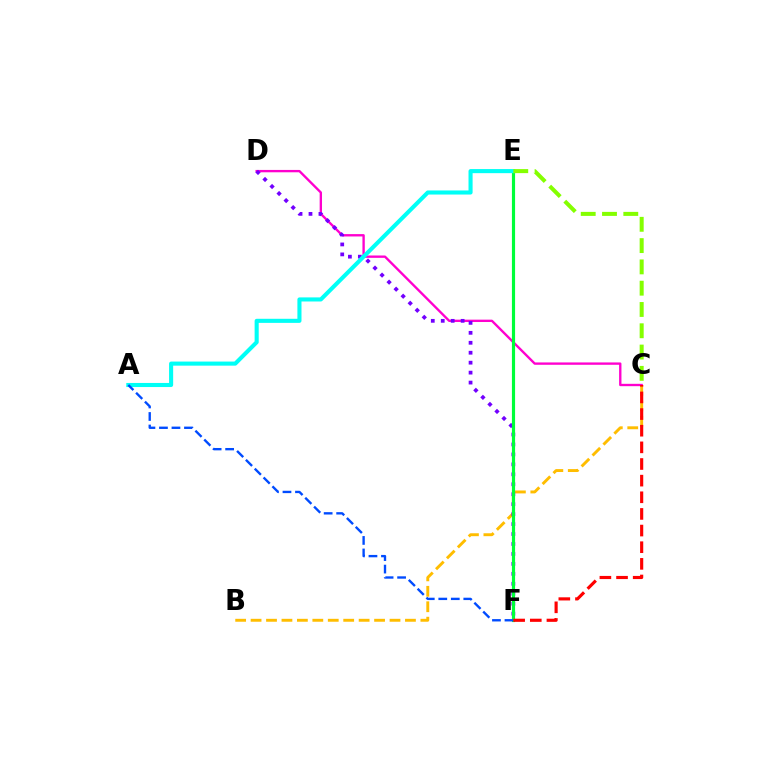{('B', 'C'): [{'color': '#ffbd00', 'line_style': 'dashed', 'thickness': 2.1}], ('C', 'D'): [{'color': '#ff00cf', 'line_style': 'solid', 'thickness': 1.7}], ('D', 'F'): [{'color': '#7200ff', 'line_style': 'dotted', 'thickness': 2.7}], ('E', 'F'): [{'color': '#00ff39', 'line_style': 'solid', 'thickness': 2.28}], ('A', 'E'): [{'color': '#00fff6', 'line_style': 'solid', 'thickness': 2.94}], ('A', 'F'): [{'color': '#004bff', 'line_style': 'dashed', 'thickness': 1.7}], ('C', 'F'): [{'color': '#ff0000', 'line_style': 'dashed', 'thickness': 2.26}], ('C', 'E'): [{'color': '#84ff00', 'line_style': 'dashed', 'thickness': 2.89}]}